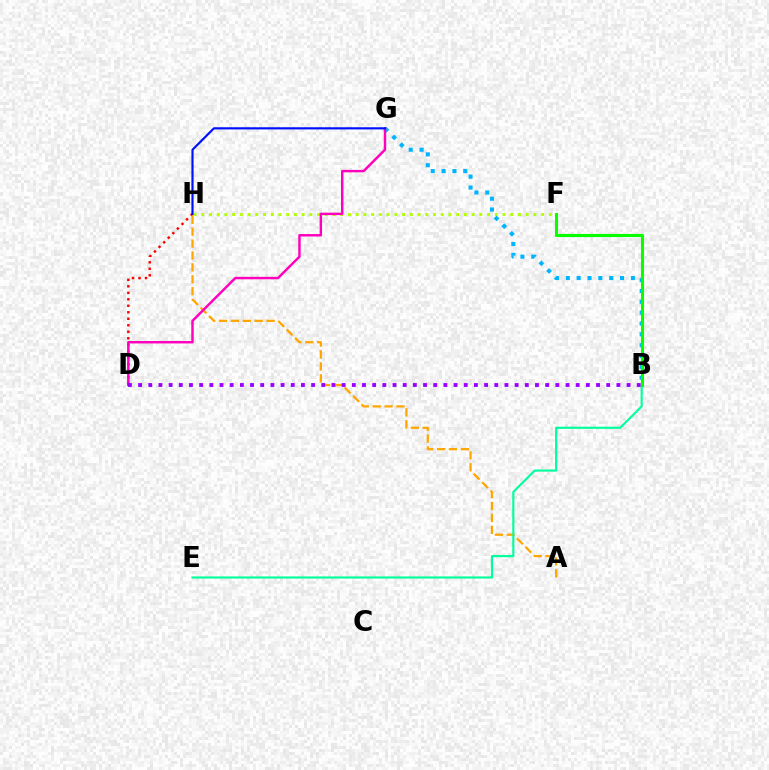{('D', 'H'): [{'color': '#ff0000', 'line_style': 'dotted', 'thickness': 1.76}], ('F', 'H'): [{'color': '#b3ff00', 'line_style': 'dotted', 'thickness': 2.1}], ('A', 'H'): [{'color': '#ffa500', 'line_style': 'dashed', 'thickness': 1.62}], ('B', 'G'): [{'color': '#00b5ff', 'line_style': 'dotted', 'thickness': 2.95}], ('B', 'E'): [{'color': '#00ff9d', 'line_style': 'solid', 'thickness': 1.55}], ('D', 'G'): [{'color': '#ff00bd', 'line_style': 'solid', 'thickness': 1.76}], ('B', 'D'): [{'color': '#9b00ff', 'line_style': 'dotted', 'thickness': 2.76}], ('B', 'F'): [{'color': '#08ff00', 'line_style': 'solid', 'thickness': 2.22}], ('G', 'H'): [{'color': '#0010ff', 'line_style': 'solid', 'thickness': 1.56}]}